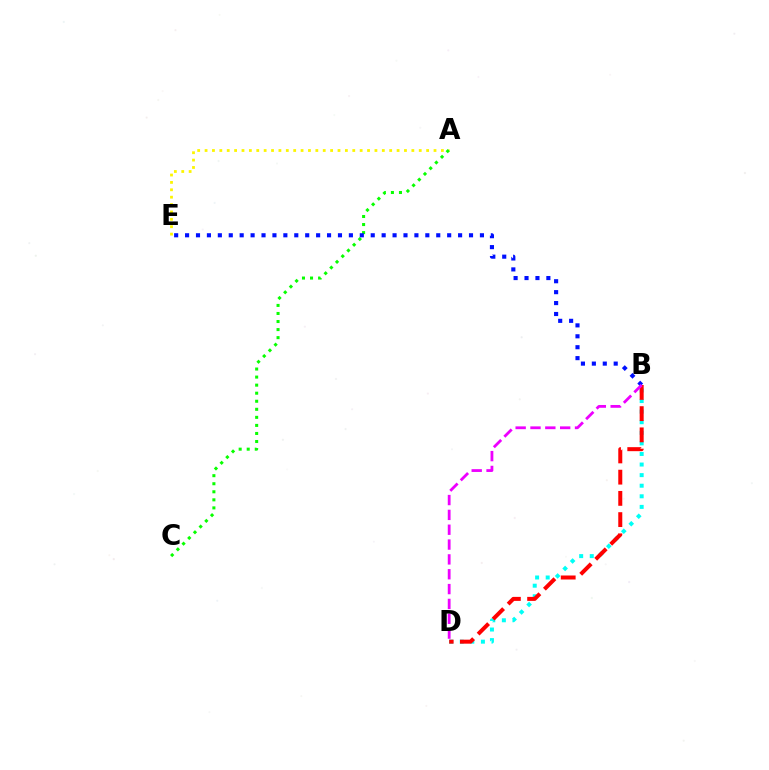{('A', 'E'): [{'color': '#fcf500', 'line_style': 'dotted', 'thickness': 2.01}], ('A', 'C'): [{'color': '#08ff00', 'line_style': 'dotted', 'thickness': 2.19}], ('B', 'D'): [{'color': '#00fff6', 'line_style': 'dotted', 'thickness': 2.88}, {'color': '#ff0000', 'line_style': 'dashed', 'thickness': 2.88}, {'color': '#ee00ff', 'line_style': 'dashed', 'thickness': 2.02}], ('B', 'E'): [{'color': '#0010ff', 'line_style': 'dotted', 'thickness': 2.97}]}